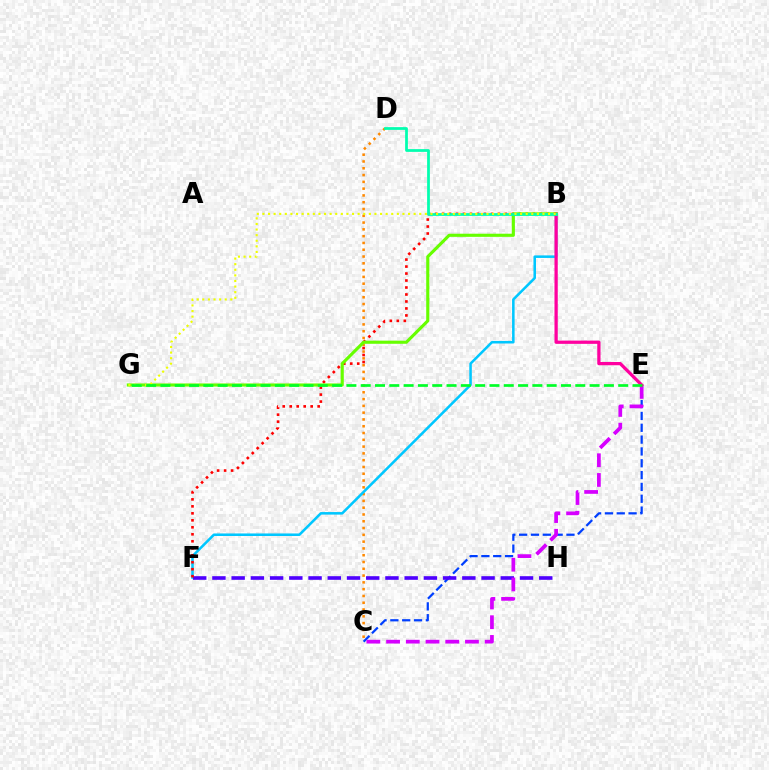{('C', 'E'): [{'color': '#003fff', 'line_style': 'dashed', 'thickness': 1.61}, {'color': '#d600ff', 'line_style': 'dashed', 'thickness': 2.68}], ('C', 'D'): [{'color': '#ff8800', 'line_style': 'dotted', 'thickness': 1.84}], ('B', 'F'): [{'color': '#00c7ff', 'line_style': 'solid', 'thickness': 1.83}, {'color': '#ff0000', 'line_style': 'dotted', 'thickness': 1.9}], ('F', 'H'): [{'color': '#4f00ff', 'line_style': 'dashed', 'thickness': 2.61}], ('B', 'E'): [{'color': '#ff00a0', 'line_style': 'solid', 'thickness': 2.35}], ('B', 'G'): [{'color': '#66ff00', 'line_style': 'solid', 'thickness': 2.25}, {'color': '#eeff00', 'line_style': 'dotted', 'thickness': 1.52}], ('B', 'D'): [{'color': '#00ffaf', 'line_style': 'solid', 'thickness': 1.98}], ('E', 'G'): [{'color': '#00ff27', 'line_style': 'dashed', 'thickness': 1.94}]}